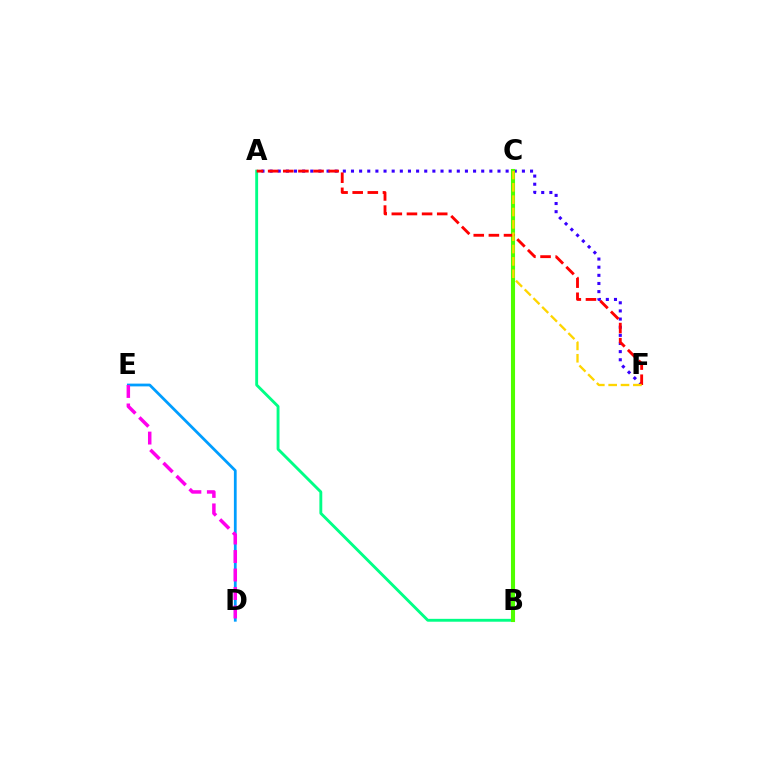{('D', 'E'): [{'color': '#009eff', 'line_style': 'solid', 'thickness': 1.99}, {'color': '#ff00ed', 'line_style': 'dashed', 'thickness': 2.51}], ('A', 'F'): [{'color': '#3700ff', 'line_style': 'dotted', 'thickness': 2.21}, {'color': '#ff0000', 'line_style': 'dashed', 'thickness': 2.06}], ('A', 'B'): [{'color': '#00ff86', 'line_style': 'solid', 'thickness': 2.07}], ('B', 'C'): [{'color': '#4fff00', 'line_style': 'solid', 'thickness': 2.95}], ('C', 'F'): [{'color': '#ffd500', 'line_style': 'dashed', 'thickness': 1.68}]}